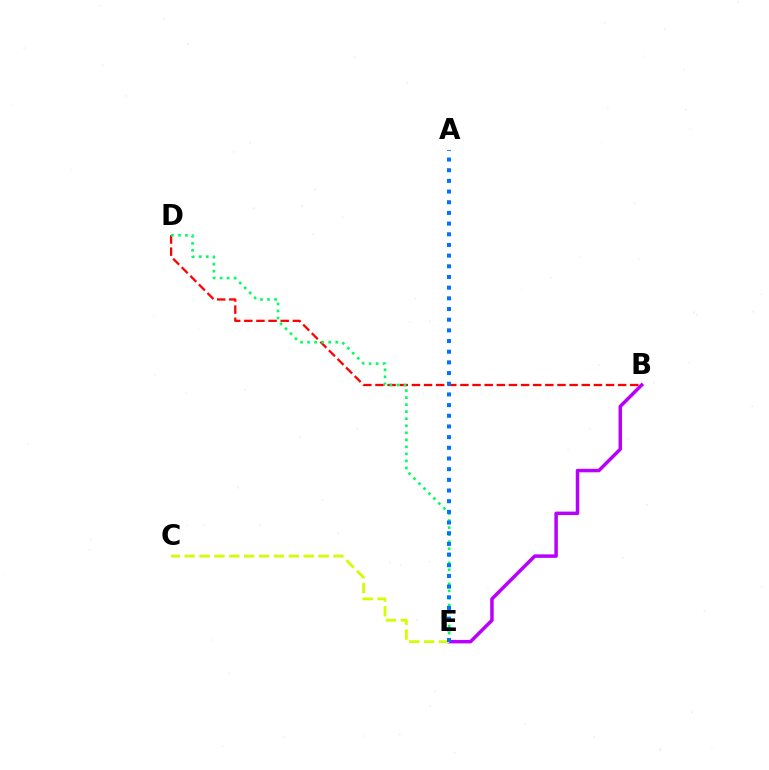{('B', 'D'): [{'color': '#ff0000', 'line_style': 'dashed', 'thickness': 1.65}], ('B', 'E'): [{'color': '#b900ff', 'line_style': 'solid', 'thickness': 2.51}], ('C', 'E'): [{'color': '#d1ff00', 'line_style': 'dashed', 'thickness': 2.02}], ('D', 'E'): [{'color': '#00ff5c', 'line_style': 'dotted', 'thickness': 1.91}], ('A', 'E'): [{'color': '#0074ff', 'line_style': 'dotted', 'thickness': 2.9}]}